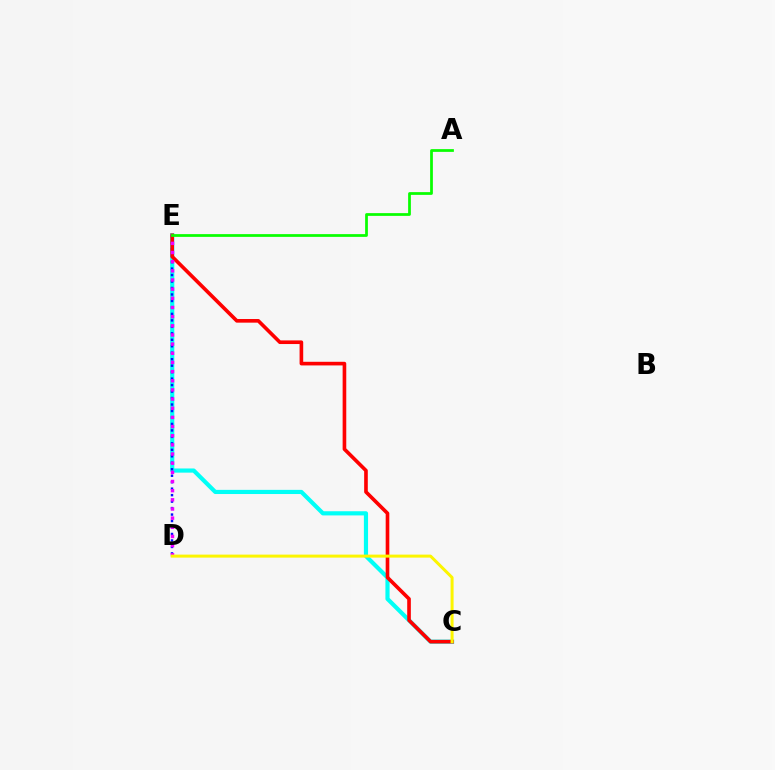{('C', 'E'): [{'color': '#00fff6', 'line_style': 'solid', 'thickness': 3.0}, {'color': '#ff0000', 'line_style': 'solid', 'thickness': 2.62}], ('D', 'E'): [{'color': '#0010ff', 'line_style': 'dotted', 'thickness': 1.76}, {'color': '#ee00ff', 'line_style': 'dotted', 'thickness': 2.49}], ('C', 'D'): [{'color': '#fcf500', 'line_style': 'solid', 'thickness': 2.16}], ('A', 'E'): [{'color': '#08ff00', 'line_style': 'solid', 'thickness': 1.98}]}